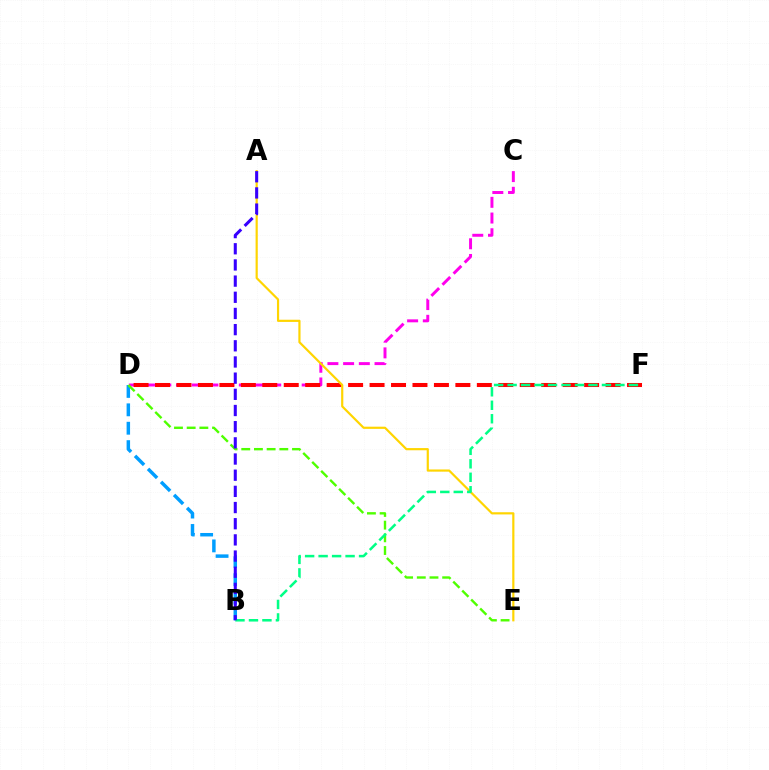{('C', 'D'): [{'color': '#ff00ed', 'line_style': 'dashed', 'thickness': 2.13}], ('D', 'F'): [{'color': '#ff0000', 'line_style': 'dashed', 'thickness': 2.91}], ('A', 'E'): [{'color': '#ffd500', 'line_style': 'solid', 'thickness': 1.58}], ('B', 'D'): [{'color': '#009eff', 'line_style': 'dashed', 'thickness': 2.5}], ('D', 'E'): [{'color': '#4fff00', 'line_style': 'dashed', 'thickness': 1.72}], ('B', 'F'): [{'color': '#00ff86', 'line_style': 'dashed', 'thickness': 1.83}], ('A', 'B'): [{'color': '#3700ff', 'line_style': 'dashed', 'thickness': 2.2}]}